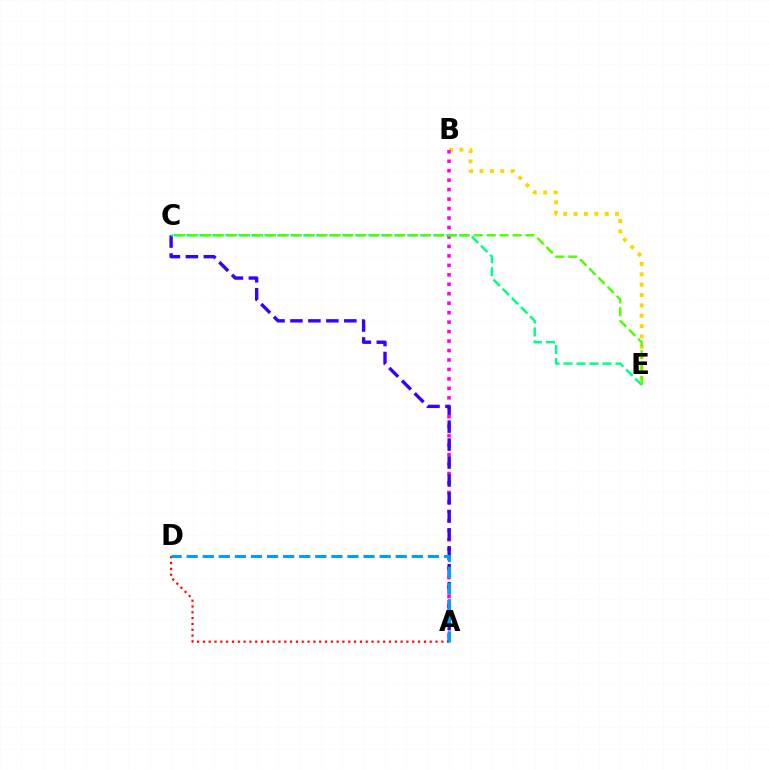{('B', 'E'): [{'color': '#ffd500', 'line_style': 'dotted', 'thickness': 2.81}], ('A', 'B'): [{'color': '#ff00ed', 'line_style': 'dotted', 'thickness': 2.57}], ('C', 'E'): [{'color': '#00ff86', 'line_style': 'dashed', 'thickness': 1.77}, {'color': '#4fff00', 'line_style': 'dashed', 'thickness': 1.76}], ('A', 'D'): [{'color': '#ff0000', 'line_style': 'dotted', 'thickness': 1.58}, {'color': '#009eff', 'line_style': 'dashed', 'thickness': 2.18}], ('A', 'C'): [{'color': '#3700ff', 'line_style': 'dashed', 'thickness': 2.44}]}